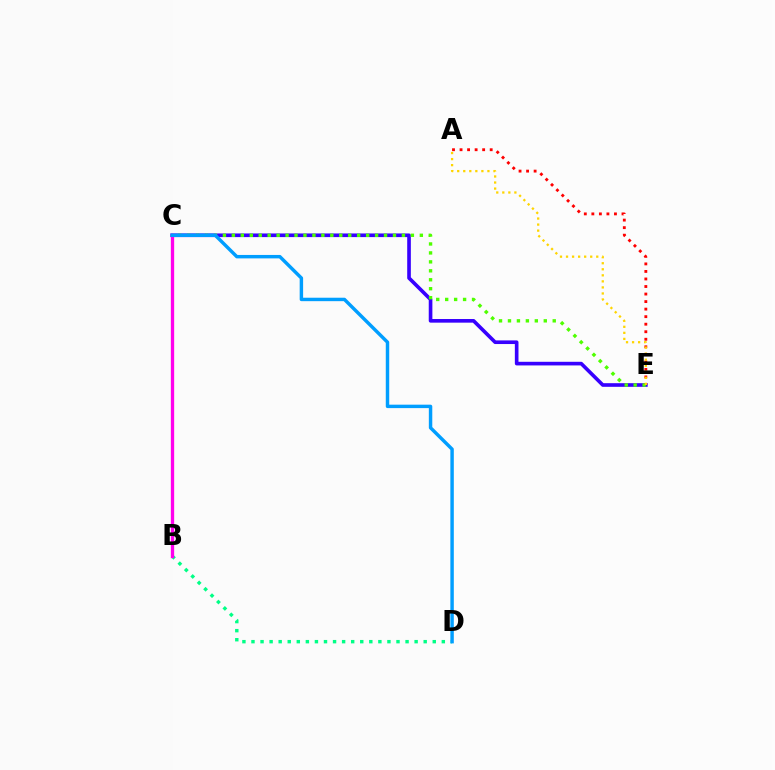{('B', 'D'): [{'color': '#00ff86', 'line_style': 'dotted', 'thickness': 2.46}], ('C', 'E'): [{'color': '#3700ff', 'line_style': 'solid', 'thickness': 2.62}, {'color': '#4fff00', 'line_style': 'dotted', 'thickness': 2.43}], ('A', 'E'): [{'color': '#ff0000', 'line_style': 'dotted', 'thickness': 2.05}, {'color': '#ffd500', 'line_style': 'dotted', 'thickness': 1.64}], ('B', 'C'): [{'color': '#ff00ed', 'line_style': 'solid', 'thickness': 2.38}], ('C', 'D'): [{'color': '#009eff', 'line_style': 'solid', 'thickness': 2.48}]}